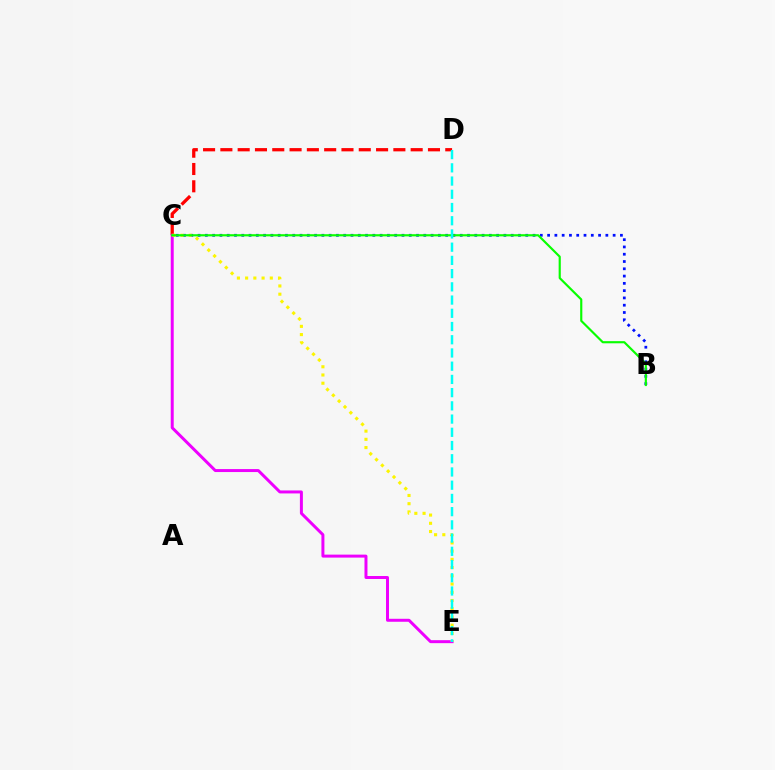{('C', 'D'): [{'color': '#ff0000', 'line_style': 'dashed', 'thickness': 2.35}], ('B', 'C'): [{'color': '#0010ff', 'line_style': 'dotted', 'thickness': 1.98}, {'color': '#08ff00', 'line_style': 'solid', 'thickness': 1.55}], ('C', 'E'): [{'color': '#ee00ff', 'line_style': 'solid', 'thickness': 2.15}, {'color': '#fcf500', 'line_style': 'dotted', 'thickness': 2.24}], ('D', 'E'): [{'color': '#00fff6', 'line_style': 'dashed', 'thickness': 1.8}]}